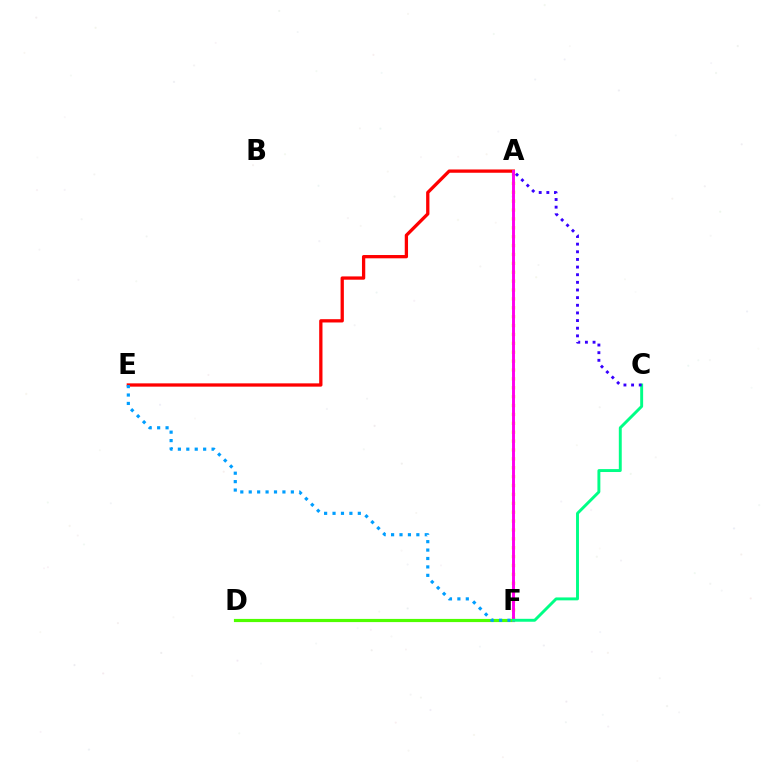{('A', 'F'): [{'color': '#ffd500', 'line_style': 'dotted', 'thickness': 2.41}, {'color': '#ff00ed', 'line_style': 'solid', 'thickness': 2.11}], ('A', 'E'): [{'color': '#ff0000', 'line_style': 'solid', 'thickness': 2.37}], ('D', 'F'): [{'color': '#4fff00', 'line_style': 'solid', 'thickness': 2.29}], ('E', 'F'): [{'color': '#009eff', 'line_style': 'dotted', 'thickness': 2.29}], ('C', 'F'): [{'color': '#00ff86', 'line_style': 'solid', 'thickness': 2.1}], ('A', 'C'): [{'color': '#3700ff', 'line_style': 'dotted', 'thickness': 2.08}]}